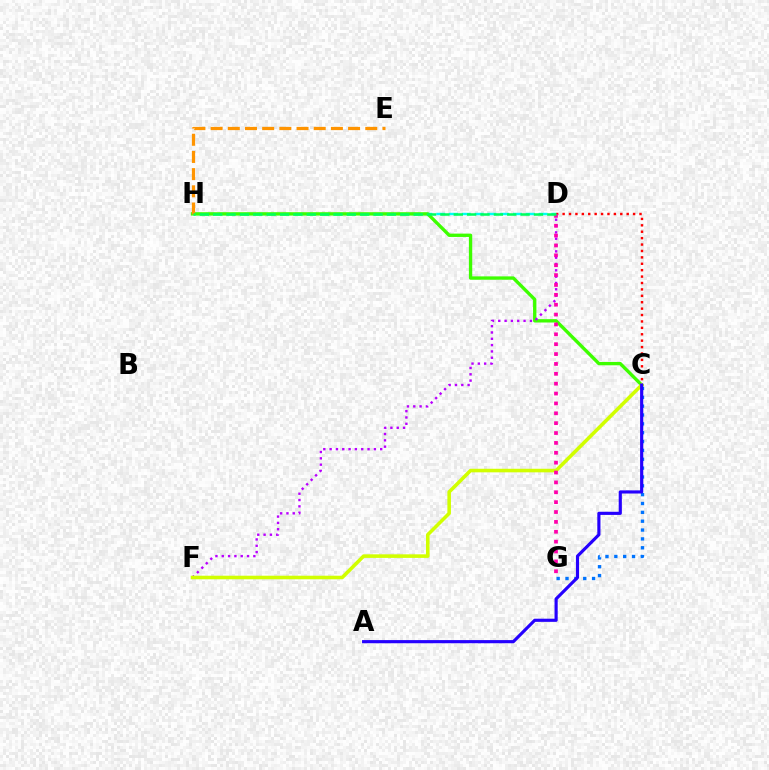{('C', 'D'): [{'color': '#ff0000', 'line_style': 'dotted', 'thickness': 1.74}], ('D', 'H'): [{'color': '#00fff6', 'line_style': 'dashed', 'thickness': 1.74}, {'color': '#00ff5c', 'line_style': 'dashed', 'thickness': 1.82}], ('C', 'H'): [{'color': '#3dff00', 'line_style': 'solid', 'thickness': 2.41}], ('C', 'G'): [{'color': '#0074ff', 'line_style': 'dotted', 'thickness': 2.4}], ('D', 'F'): [{'color': '#b900ff', 'line_style': 'dotted', 'thickness': 1.72}], ('C', 'F'): [{'color': '#d1ff00', 'line_style': 'solid', 'thickness': 2.57}], ('D', 'G'): [{'color': '#ff00ac', 'line_style': 'dotted', 'thickness': 2.68}], ('E', 'H'): [{'color': '#ff9400', 'line_style': 'dashed', 'thickness': 2.33}], ('A', 'C'): [{'color': '#2500ff', 'line_style': 'solid', 'thickness': 2.27}]}